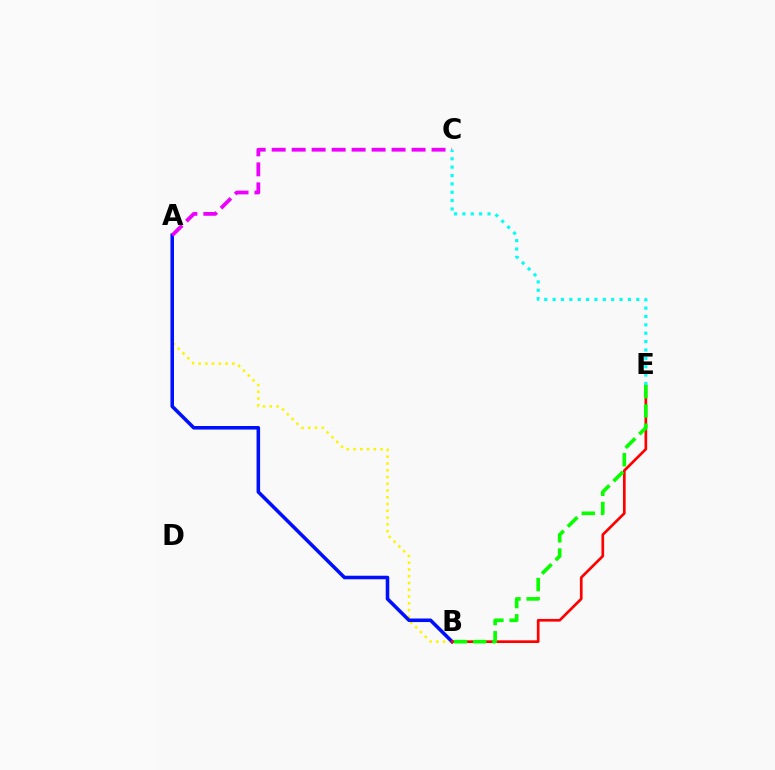{('A', 'B'): [{'color': '#fcf500', 'line_style': 'dotted', 'thickness': 1.84}, {'color': '#0010ff', 'line_style': 'solid', 'thickness': 2.56}], ('A', 'C'): [{'color': '#ee00ff', 'line_style': 'dashed', 'thickness': 2.71}], ('B', 'E'): [{'color': '#ff0000', 'line_style': 'solid', 'thickness': 1.93}, {'color': '#08ff00', 'line_style': 'dashed', 'thickness': 2.61}], ('C', 'E'): [{'color': '#00fff6', 'line_style': 'dotted', 'thickness': 2.27}]}